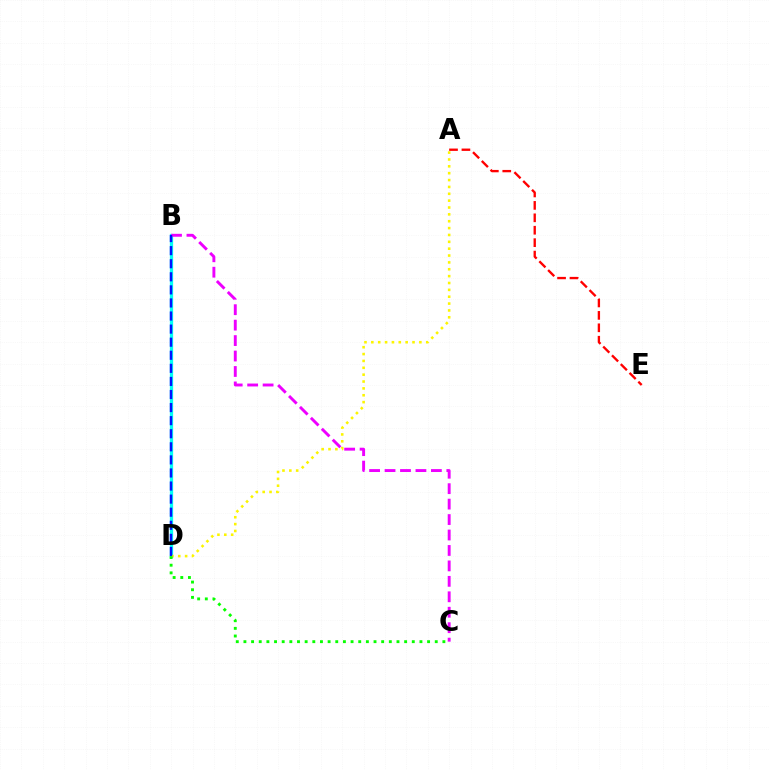{('A', 'E'): [{'color': '#ff0000', 'line_style': 'dashed', 'thickness': 1.69}], ('B', 'D'): [{'color': '#00fff6', 'line_style': 'solid', 'thickness': 2.36}, {'color': '#0010ff', 'line_style': 'dashed', 'thickness': 1.78}], ('A', 'D'): [{'color': '#fcf500', 'line_style': 'dotted', 'thickness': 1.86}], ('C', 'D'): [{'color': '#08ff00', 'line_style': 'dotted', 'thickness': 2.08}], ('B', 'C'): [{'color': '#ee00ff', 'line_style': 'dashed', 'thickness': 2.1}]}